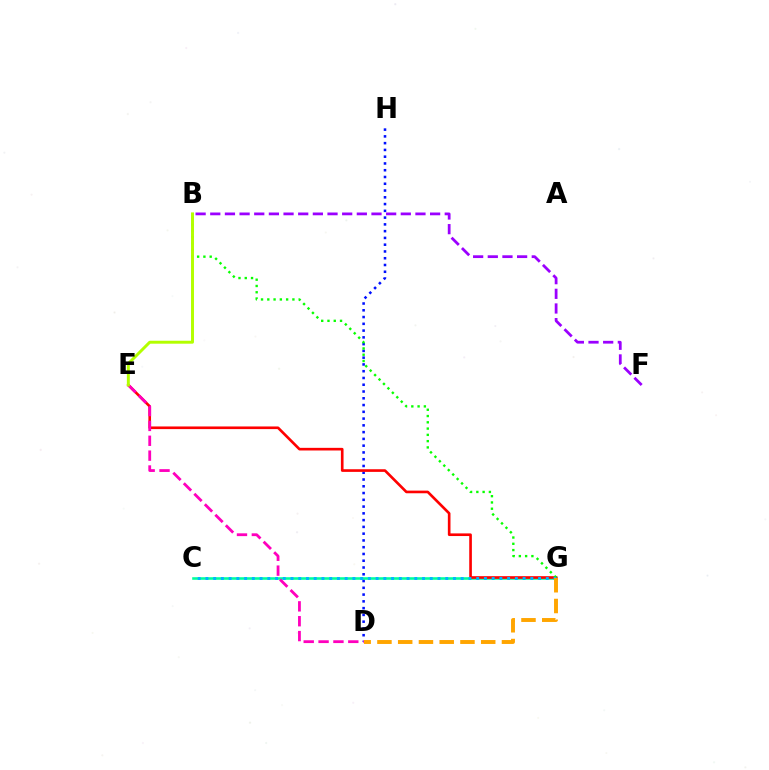{('C', 'G'): [{'color': '#00ff9d', 'line_style': 'solid', 'thickness': 1.87}, {'color': '#00b5ff', 'line_style': 'dotted', 'thickness': 2.1}], ('D', 'H'): [{'color': '#0010ff', 'line_style': 'dotted', 'thickness': 1.84}], ('E', 'G'): [{'color': '#ff0000', 'line_style': 'solid', 'thickness': 1.9}], ('D', 'E'): [{'color': '#ff00bd', 'line_style': 'dashed', 'thickness': 2.02}], ('B', 'G'): [{'color': '#08ff00', 'line_style': 'dotted', 'thickness': 1.71}], ('B', 'E'): [{'color': '#b3ff00', 'line_style': 'solid', 'thickness': 2.12}], ('D', 'G'): [{'color': '#ffa500', 'line_style': 'dashed', 'thickness': 2.82}], ('B', 'F'): [{'color': '#9b00ff', 'line_style': 'dashed', 'thickness': 1.99}]}